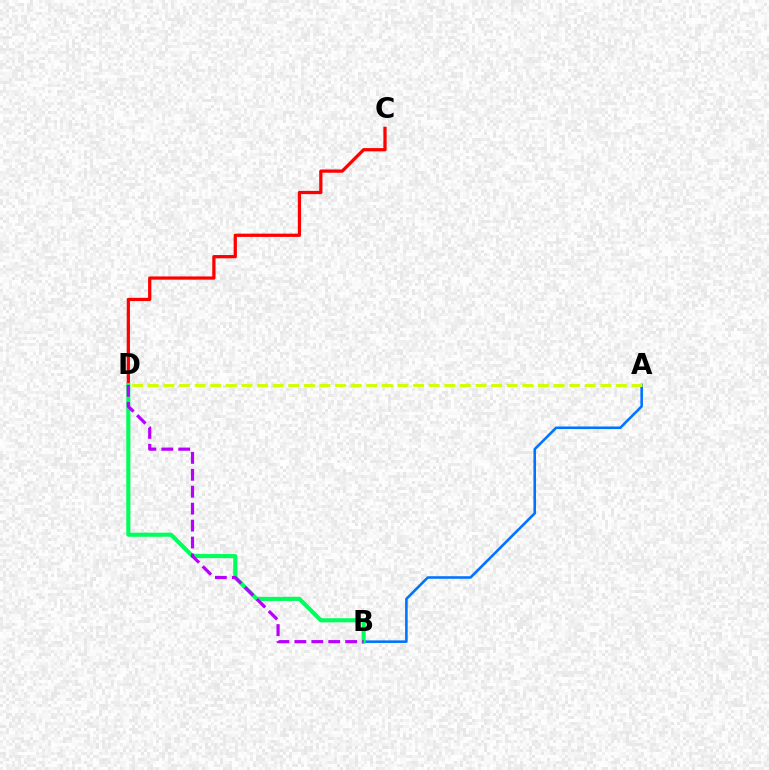{('C', 'D'): [{'color': '#ff0000', 'line_style': 'solid', 'thickness': 2.34}], ('A', 'B'): [{'color': '#0074ff', 'line_style': 'solid', 'thickness': 1.86}], ('B', 'D'): [{'color': '#00ff5c', 'line_style': 'solid', 'thickness': 2.96}, {'color': '#b900ff', 'line_style': 'dashed', 'thickness': 2.3}], ('A', 'D'): [{'color': '#d1ff00', 'line_style': 'dashed', 'thickness': 2.12}]}